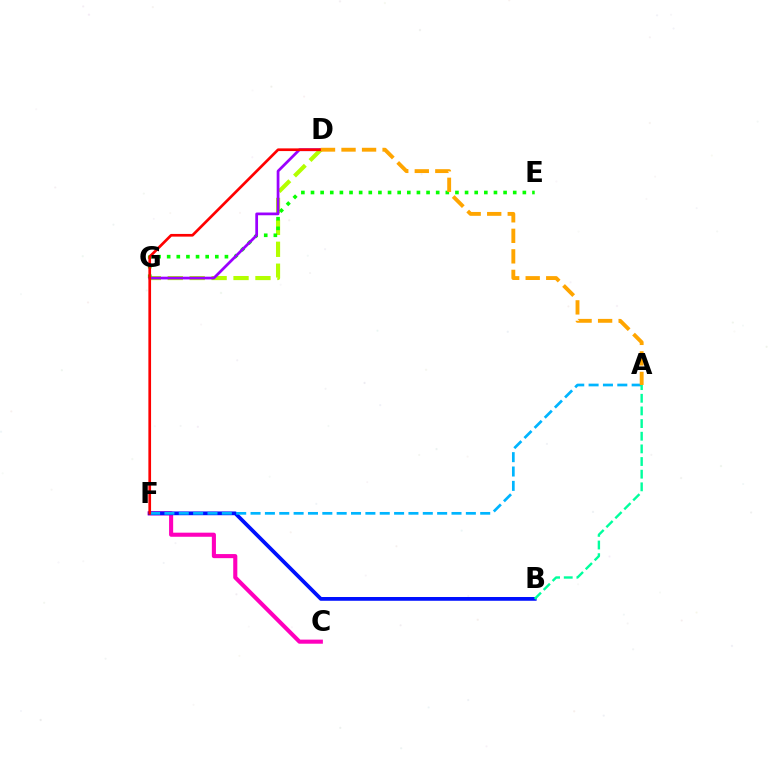{('D', 'G'): [{'color': '#b3ff00', 'line_style': 'dashed', 'thickness': 2.98}, {'color': '#9b00ff', 'line_style': 'solid', 'thickness': 1.97}], ('C', 'F'): [{'color': '#ff00bd', 'line_style': 'solid', 'thickness': 2.95}], ('B', 'F'): [{'color': '#0010ff', 'line_style': 'solid', 'thickness': 2.71}], ('E', 'G'): [{'color': '#08ff00', 'line_style': 'dotted', 'thickness': 2.62}], ('A', 'F'): [{'color': '#00b5ff', 'line_style': 'dashed', 'thickness': 1.95}], ('D', 'F'): [{'color': '#ff0000', 'line_style': 'solid', 'thickness': 1.93}], ('A', 'B'): [{'color': '#00ff9d', 'line_style': 'dashed', 'thickness': 1.72}], ('A', 'D'): [{'color': '#ffa500', 'line_style': 'dashed', 'thickness': 2.79}]}